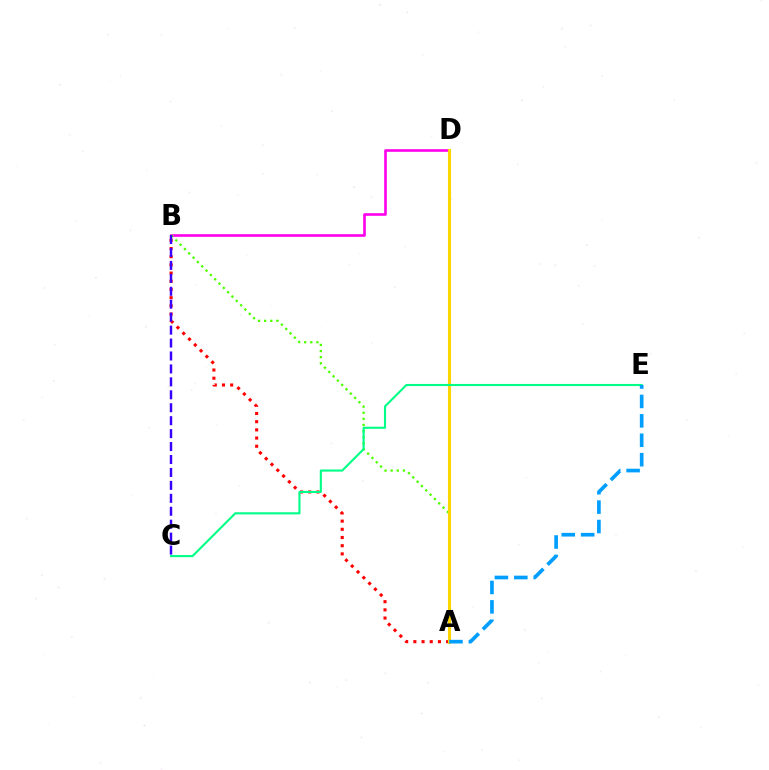{('B', 'D'): [{'color': '#ff00ed', 'line_style': 'solid', 'thickness': 1.89}], ('A', 'B'): [{'color': '#4fff00', 'line_style': 'dotted', 'thickness': 1.66}, {'color': '#ff0000', 'line_style': 'dotted', 'thickness': 2.23}], ('B', 'C'): [{'color': '#3700ff', 'line_style': 'dashed', 'thickness': 1.76}], ('A', 'D'): [{'color': '#ffd500', 'line_style': 'solid', 'thickness': 2.23}], ('C', 'E'): [{'color': '#00ff86', 'line_style': 'solid', 'thickness': 1.52}], ('A', 'E'): [{'color': '#009eff', 'line_style': 'dashed', 'thickness': 2.64}]}